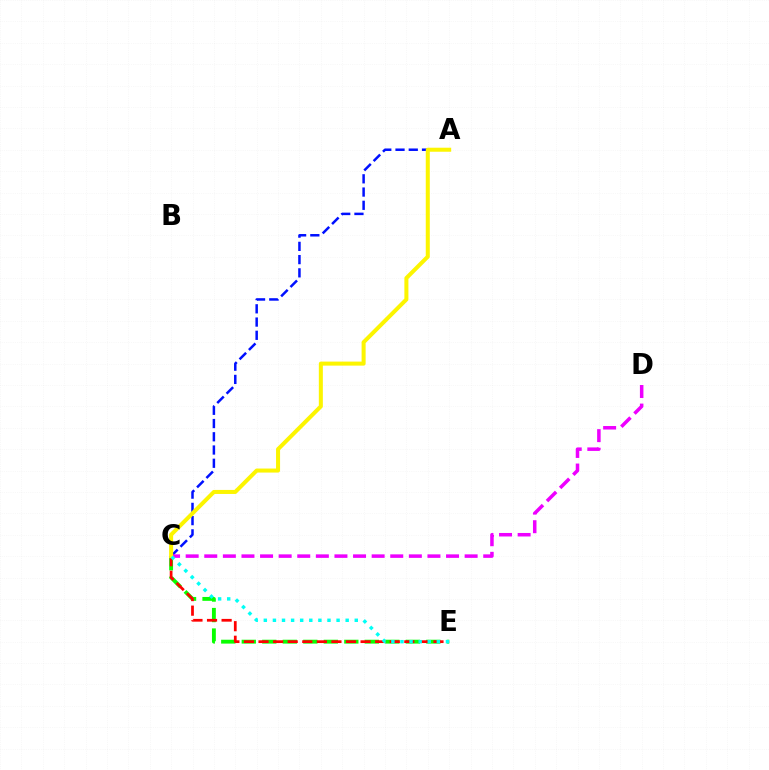{('C', 'E'): [{'color': '#08ff00', 'line_style': 'dashed', 'thickness': 2.79}, {'color': '#ff0000', 'line_style': 'dashed', 'thickness': 1.98}, {'color': '#00fff6', 'line_style': 'dotted', 'thickness': 2.47}], ('A', 'C'): [{'color': '#0010ff', 'line_style': 'dashed', 'thickness': 1.8}, {'color': '#fcf500', 'line_style': 'solid', 'thickness': 2.9}], ('C', 'D'): [{'color': '#ee00ff', 'line_style': 'dashed', 'thickness': 2.53}]}